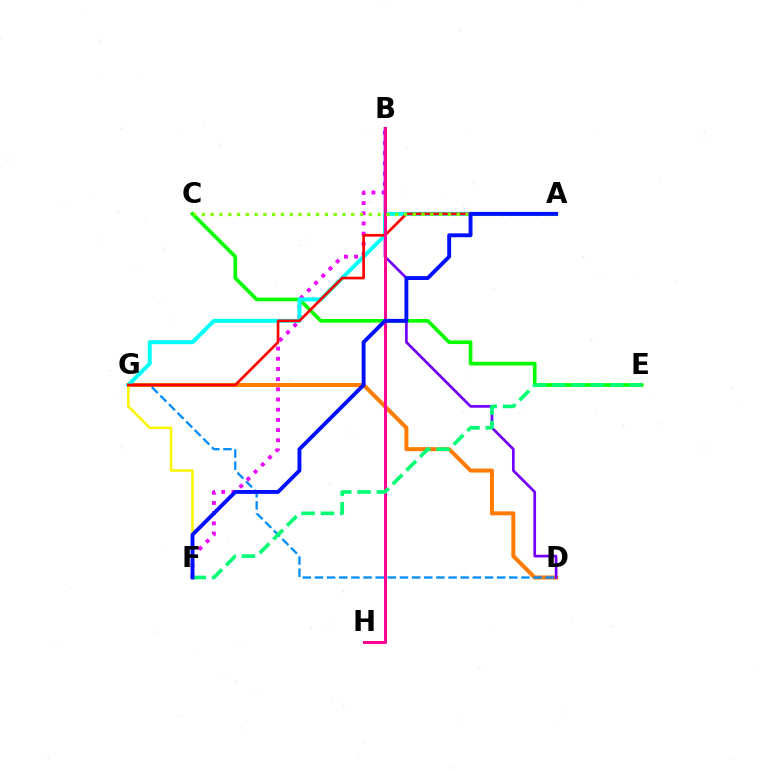{('D', 'G'): [{'color': '#ff7c00', 'line_style': 'solid', 'thickness': 2.89}, {'color': '#008cff', 'line_style': 'dashed', 'thickness': 1.65}], ('C', 'E'): [{'color': '#08ff00', 'line_style': 'solid', 'thickness': 2.65}], ('B', 'F'): [{'color': '#ee00ff', 'line_style': 'dotted', 'thickness': 2.77}], ('B', 'D'): [{'color': '#7200ff', 'line_style': 'solid', 'thickness': 1.93}], ('A', 'G'): [{'color': '#00fff6', 'line_style': 'solid', 'thickness': 2.86}, {'color': '#ff0000', 'line_style': 'solid', 'thickness': 1.93}], ('F', 'G'): [{'color': '#fcf500', 'line_style': 'solid', 'thickness': 1.81}], ('B', 'H'): [{'color': '#ff0094', 'line_style': 'solid', 'thickness': 2.15}], ('E', 'F'): [{'color': '#00ff74', 'line_style': 'dashed', 'thickness': 2.63}], ('A', 'C'): [{'color': '#84ff00', 'line_style': 'dotted', 'thickness': 2.39}], ('A', 'F'): [{'color': '#0010ff', 'line_style': 'solid', 'thickness': 2.8}]}